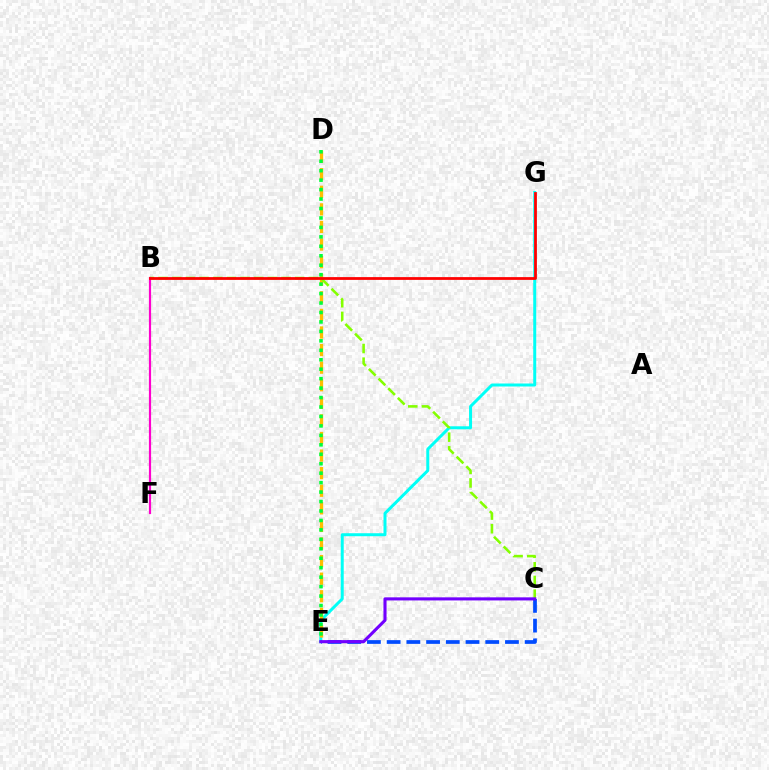{('E', 'G'): [{'color': '#00fff6', 'line_style': 'solid', 'thickness': 2.15}], ('D', 'E'): [{'color': '#ffbd00', 'line_style': 'dashed', 'thickness': 2.39}, {'color': '#00ff39', 'line_style': 'dotted', 'thickness': 2.57}], ('B', 'C'): [{'color': '#84ff00', 'line_style': 'dashed', 'thickness': 1.86}], ('C', 'E'): [{'color': '#004bff', 'line_style': 'dashed', 'thickness': 2.68}, {'color': '#7200ff', 'line_style': 'solid', 'thickness': 2.23}], ('B', 'F'): [{'color': '#ff00cf', 'line_style': 'solid', 'thickness': 1.58}], ('B', 'G'): [{'color': '#ff0000', 'line_style': 'solid', 'thickness': 2.0}]}